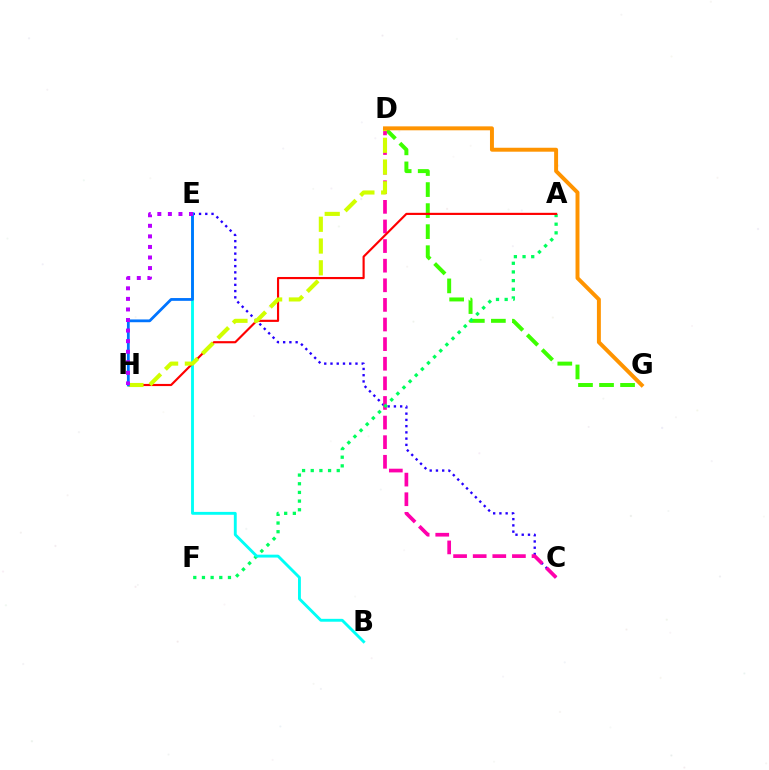{('D', 'G'): [{'color': '#3dff00', 'line_style': 'dashed', 'thickness': 2.86}, {'color': '#ff9400', 'line_style': 'solid', 'thickness': 2.84}], ('C', 'E'): [{'color': '#2500ff', 'line_style': 'dotted', 'thickness': 1.7}], ('C', 'D'): [{'color': '#ff00ac', 'line_style': 'dashed', 'thickness': 2.66}], ('A', 'F'): [{'color': '#00ff5c', 'line_style': 'dotted', 'thickness': 2.35}], ('B', 'E'): [{'color': '#00fff6', 'line_style': 'solid', 'thickness': 2.07}], ('A', 'H'): [{'color': '#ff0000', 'line_style': 'solid', 'thickness': 1.55}], ('D', 'H'): [{'color': '#d1ff00', 'line_style': 'dashed', 'thickness': 2.96}], ('E', 'H'): [{'color': '#0074ff', 'line_style': 'solid', 'thickness': 2.0}, {'color': '#b900ff', 'line_style': 'dotted', 'thickness': 2.87}]}